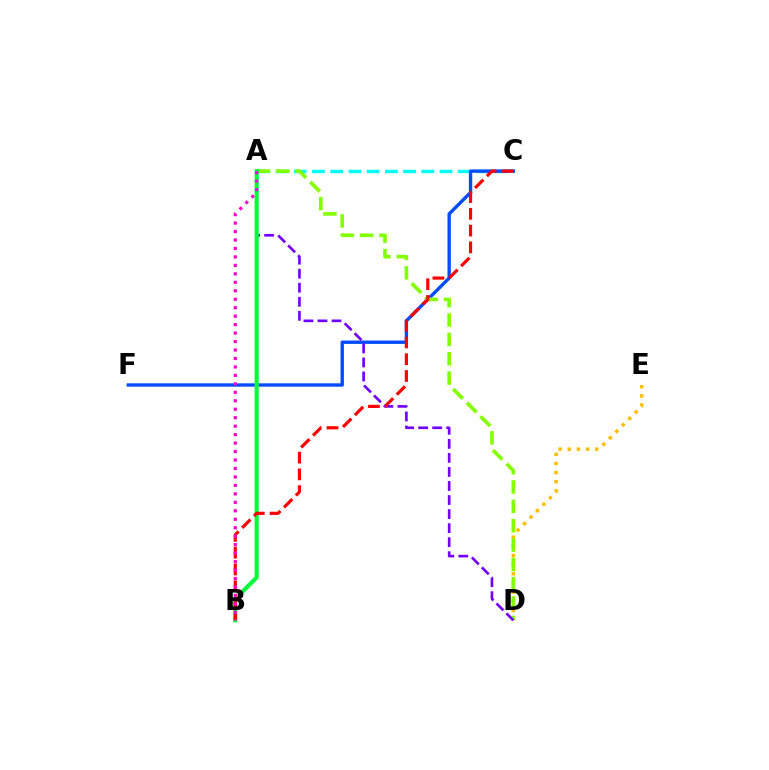{('A', 'C'): [{'color': '#00fff6', 'line_style': 'dashed', 'thickness': 2.47}], ('D', 'E'): [{'color': '#ffbd00', 'line_style': 'dotted', 'thickness': 2.49}], ('C', 'F'): [{'color': '#004bff', 'line_style': 'solid', 'thickness': 2.42}], ('A', 'D'): [{'color': '#84ff00', 'line_style': 'dashed', 'thickness': 2.63}, {'color': '#7200ff', 'line_style': 'dashed', 'thickness': 1.91}], ('A', 'B'): [{'color': '#00ff39', 'line_style': 'solid', 'thickness': 2.97}, {'color': '#ff00cf', 'line_style': 'dotted', 'thickness': 2.3}], ('B', 'C'): [{'color': '#ff0000', 'line_style': 'dashed', 'thickness': 2.28}]}